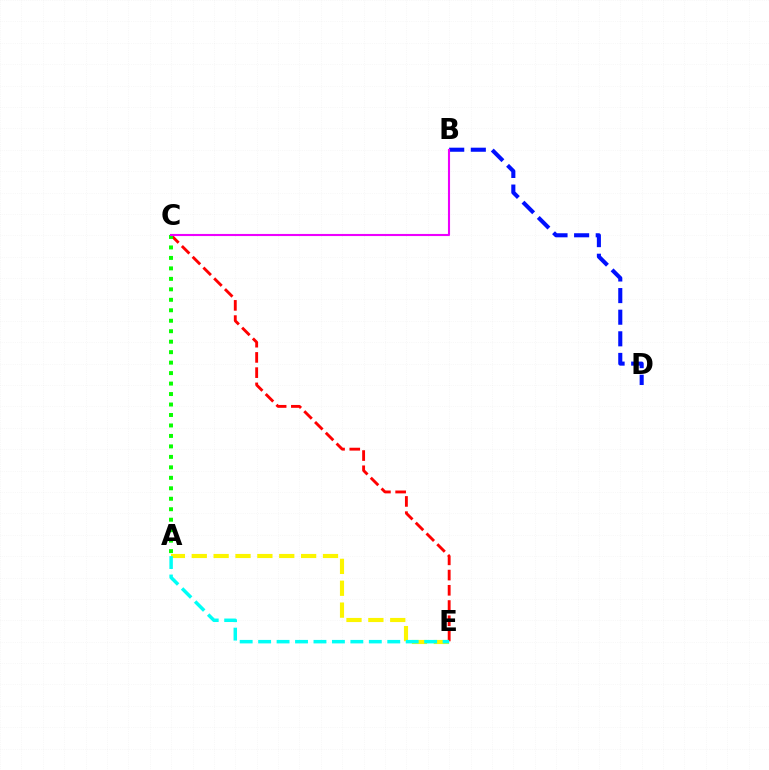{('C', 'E'): [{'color': '#ff0000', 'line_style': 'dashed', 'thickness': 2.07}], ('B', 'D'): [{'color': '#0010ff', 'line_style': 'dashed', 'thickness': 2.94}], ('A', 'E'): [{'color': '#fcf500', 'line_style': 'dashed', 'thickness': 2.97}, {'color': '#00fff6', 'line_style': 'dashed', 'thickness': 2.51}], ('A', 'C'): [{'color': '#08ff00', 'line_style': 'dotted', 'thickness': 2.85}], ('B', 'C'): [{'color': '#ee00ff', 'line_style': 'solid', 'thickness': 1.52}]}